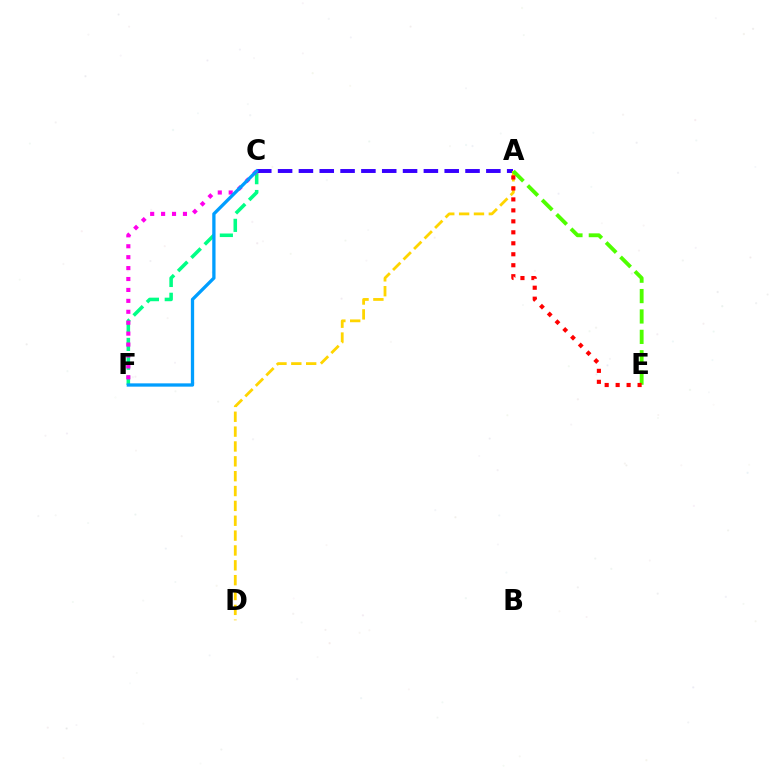{('C', 'F'): [{'color': '#00ff86', 'line_style': 'dashed', 'thickness': 2.56}, {'color': '#ff00ed', 'line_style': 'dotted', 'thickness': 2.97}, {'color': '#009eff', 'line_style': 'solid', 'thickness': 2.37}], ('A', 'C'): [{'color': '#3700ff', 'line_style': 'dashed', 'thickness': 2.83}], ('A', 'D'): [{'color': '#ffd500', 'line_style': 'dashed', 'thickness': 2.02}], ('A', 'E'): [{'color': '#4fff00', 'line_style': 'dashed', 'thickness': 2.77}, {'color': '#ff0000', 'line_style': 'dotted', 'thickness': 2.98}]}